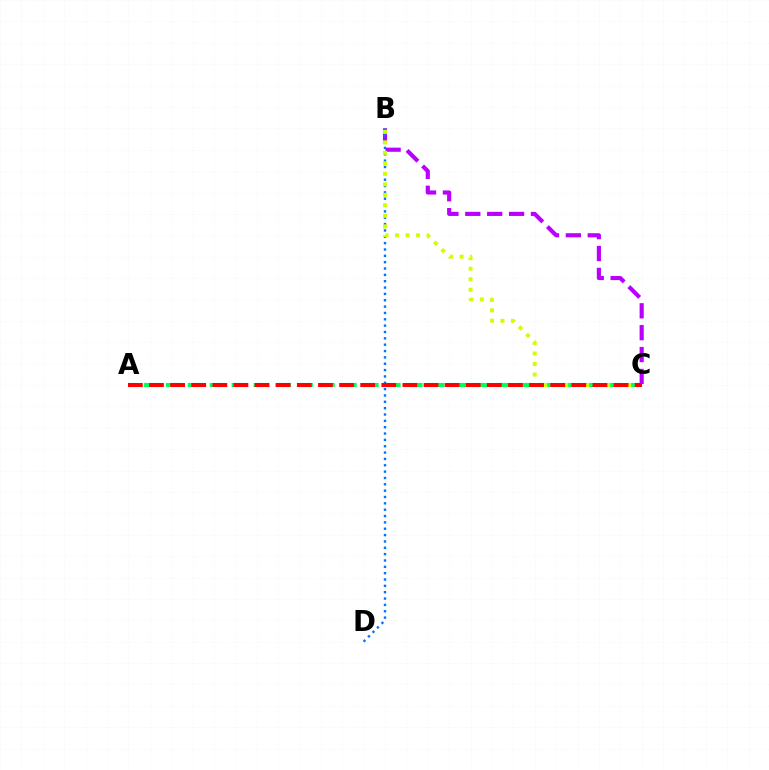{('A', 'C'): [{'color': '#00ff5c', 'line_style': 'dashed', 'thickness': 2.98}, {'color': '#ff0000', 'line_style': 'dashed', 'thickness': 2.87}], ('B', 'C'): [{'color': '#b900ff', 'line_style': 'dashed', 'thickness': 2.97}, {'color': '#d1ff00', 'line_style': 'dotted', 'thickness': 2.85}], ('B', 'D'): [{'color': '#0074ff', 'line_style': 'dotted', 'thickness': 1.72}]}